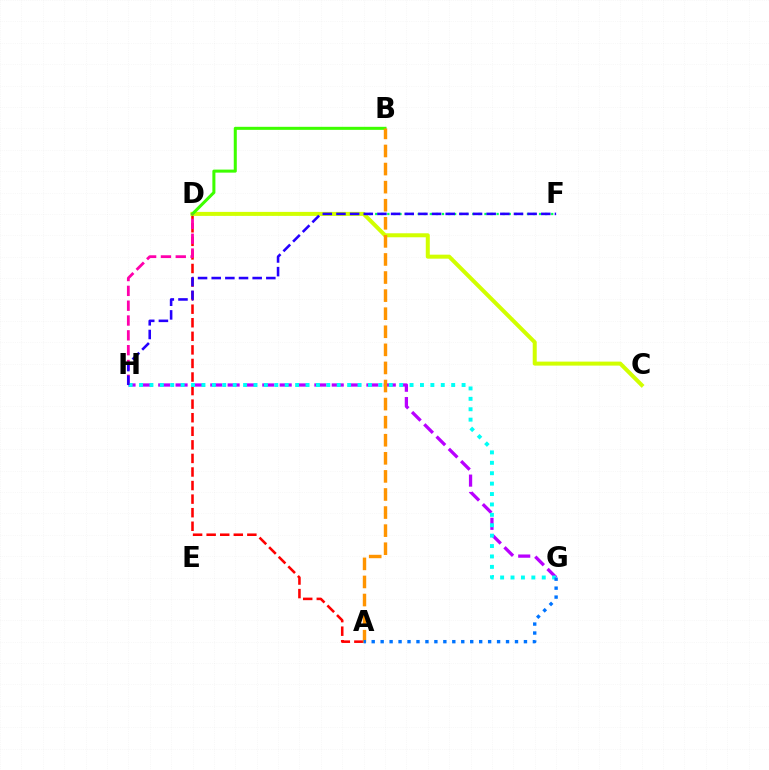{('D', 'F'): [{'color': '#00ff5c', 'line_style': 'dotted', 'thickness': 1.65}], ('A', 'D'): [{'color': '#ff0000', 'line_style': 'dashed', 'thickness': 1.84}], ('C', 'D'): [{'color': '#d1ff00', 'line_style': 'solid', 'thickness': 2.88}], ('B', 'D'): [{'color': '#3dff00', 'line_style': 'solid', 'thickness': 2.19}], ('G', 'H'): [{'color': '#b900ff', 'line_style': 'dashed', 'thickness': 2.36}, {'color': '#00fff6', 'line_style': 'dotted', 'thickness': 2.83}], ('D', 'H'): [{'color': '#ff00ac', 'line_style': 'dashed', 'thickness': 2.01}], ('A', 'B'): [{'color': '#ff9400', 'line_style': 'dashed', 'thickness': 2.46}], ('A', 'G'): [{'color': '#0074ff', 'line_style': 'dotted', 'thickness': 2.43}], ('F', 'H'): [{'color': '#2500ff', 'line_style': 'dashed', 'thickness': 1.86}]}